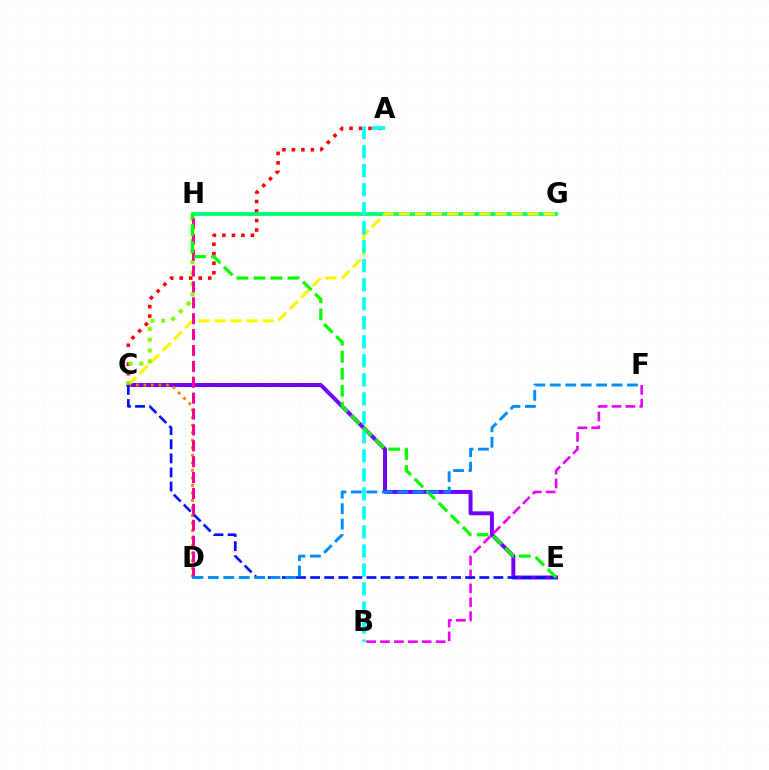{('A', 'C'): [{'color': '#ff0000', 'line_style': 'dotted', 'thickness': 2.58}], ('G', 'H'): [{'color': '#00ff74', 'line_style': 'solid', 'thickness': 2.71}], ('C', 'E'): [{'color': '#7200ff', 'line_style': 'solid', 'thickness': 2.86}, {'color': '#0010ff', 'line_style': 'dashed', 'thickness': 1.91}], ('B', 'F'): [{'color': '#ee00ff', 'line_style': 'dashed', 'thickness': 1.89}], ('C', 'G'): [{'color': '#fcf500', 'line_style': 'dashed', 'thickness': 2.18}], ('C', 'H'): [{'color': '#84ff00', 'line_style': 'dotted', 'thickness': 2.93}], ('A', 'B'): [{'color': '#00fff6', 'line_style': 'dashed', 'thickness': 2.58}], ('C', 'D'): [{'color': '#ff7c00', 'line_style': 'dotted', 'thickness': 2.05}], ('D', 'H'): [{'color': '#ff0094', 'line_style': 'dashed', 'thickness': 2.16}], ('E', 'H'): [{'color': '#08ff00', 'line_style': 'dashed', 'thickness': 2.32}], ('D', 'F'): [{'color': '#008cff', 'line_style': 'dashed', 'thickness': 2.1}]}